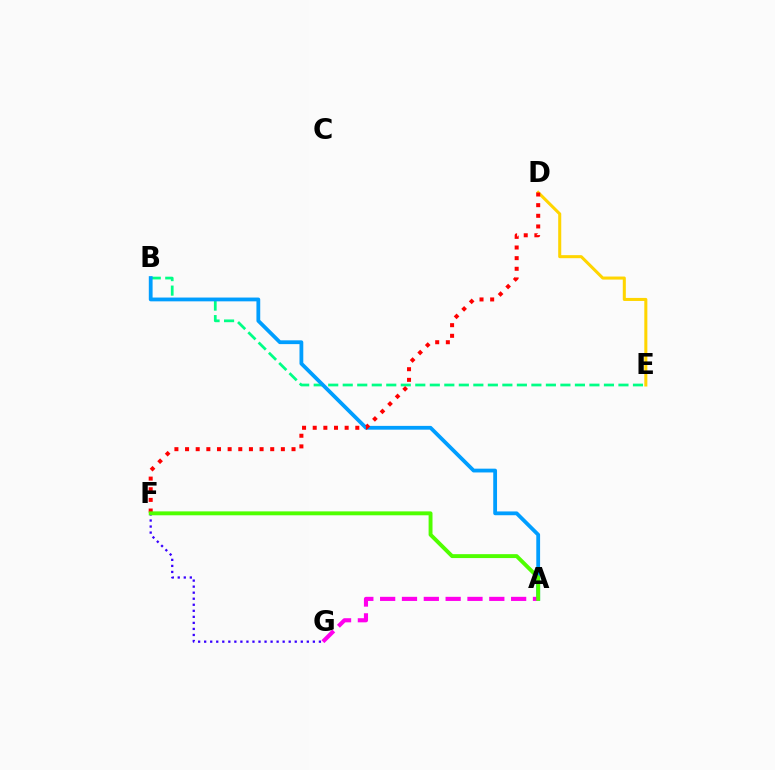{('B', 'E'): [{'color': '#00ff86', 'line_style': 'dashed', 'thickness': 1.97}], ('A', 'B'): [{'color': '#009eff', 'line_style': 'solid', 'thickness': 2.73}], ('F', 'G'): [{'color': '#3700ff', 'line_style': 'dotted', 'thickness': 1.64}], ('A', 'G'): [{'color': '#ff00ed', 'line_style': 'dashed', 'thickness': 2.97}], ('D', 'E'): [{'color': '#ffd500', 'line_style': 'solid', 'thickness': 2.19}], ('D', 'F'): [{'color': '#ff0000', 'line_style': 'dotted', 'thickness': 2.89}], ('A', 'F'): [{'color': '#4fff00', 'line_style': 'solid', 'thickness': 2.81}]}